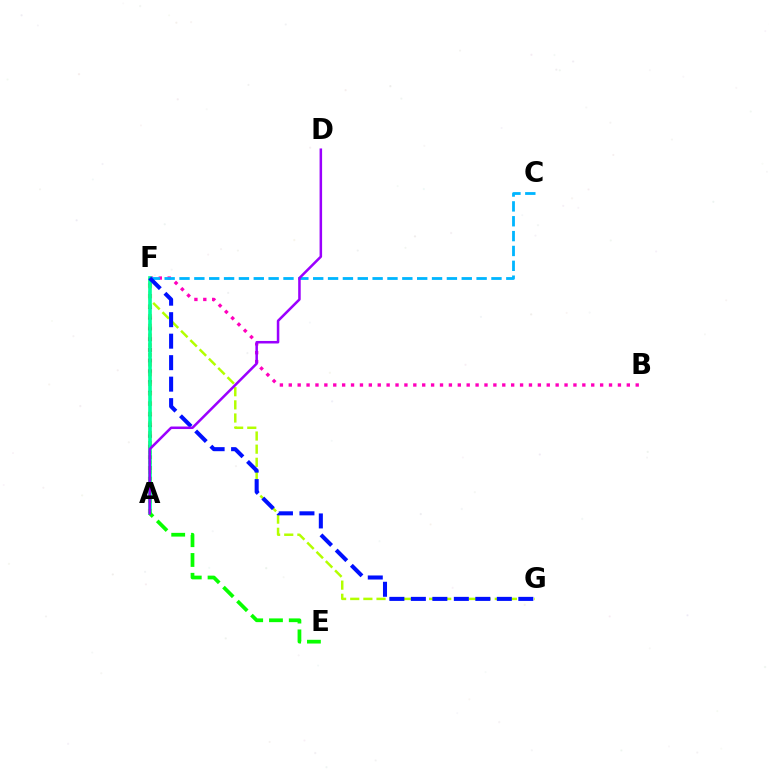{('B', 'F'): [{'color': '#ff00bd', 'line_style': 'dotted', 'thickness': 2.42}], ('A', 'F'): [{'color': '#ff0000', 'line_style': 'dotted', 'thickness': 2.92}, {'color': '#ffa500', 'line_style': 'dotted', 'thickness': 2.65}, {'color': '#00ff9d', 'line_style': 'solid', 'thickness': 2.62}], ('F', 'G'): [{'color': '#b3ff00', 'line_style': 'dashed', 'thickness': 1.78}, {'color': '#0010ff', 'line_style': 'dashed', 'thickness': 2.92}], ('C', 'F'): [{'color': '#00b5ff', 'line_style': 'dashed', 'thickness': 2.02}], ('A', 'E'): [{'color': '#08ff00', 'line_style': 'dashed', 'thickness': 2.69}], ('A', 'D'): [{'color': '#9b00ff', 'line_style': 'solid', 'thickness': 1.82}]}